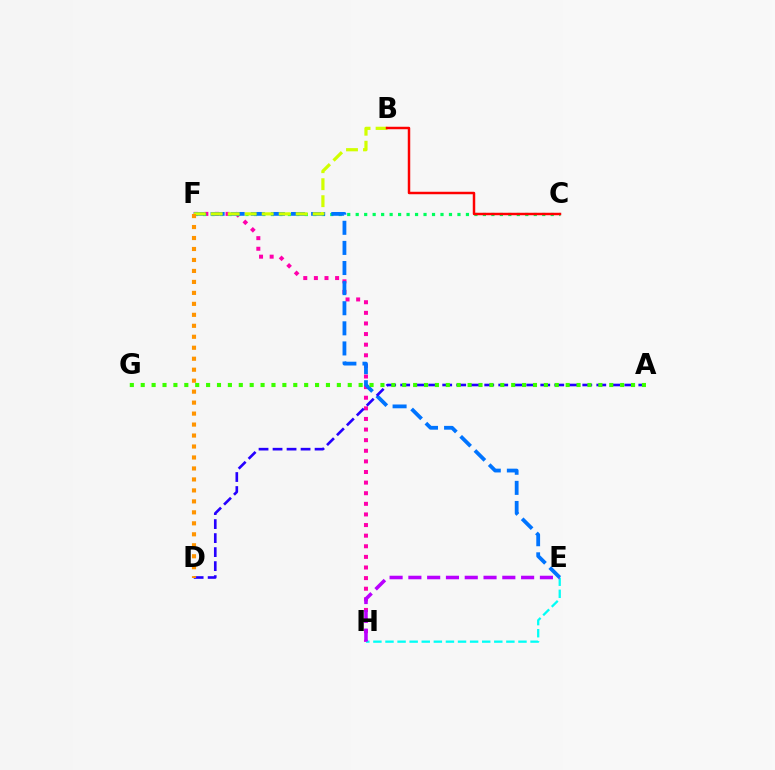{('F', 'H'): [{'color': '#ff00ac', 'line_style': 'dotted', 'thickness': 2.88}], ('C', 'F'): [{'color': '#00ff5c', 'line_style': 'dotted', 'thickness': 2.3}], ('E', 'H'): [{'color': '#00fff6', 'line_style': 'dashed', 'thickness': 1.64}, {'color': '#b900ff', 'line_style': 'dashed', 'thickness': 2.55}], ('E', 'F'): [{'color': '#0074ff', 'line_style': 'dashed', 'thickness': 2.73}], ('B', 'F'): [{'color': '#d1ff00', 'line_style': 'dashed', 'thickness': 2.31}], ('B', 'C'): [{'color': '#ff0000', 'line_style': 'solid', 'thickness': 1.78}], ('A', 'D'): [{'color': '#2500ff', 'line_style': 'dashed', 'thickness': 1.9}], ('D', 'F'): [{'color': '#ff9400', 'line_style': 'dotted', 'thickness': 2.98}], ('A', 'G'): [{'color': '#3dff00', 'line_style': 'dotted', 'thickness': 2.96}]}